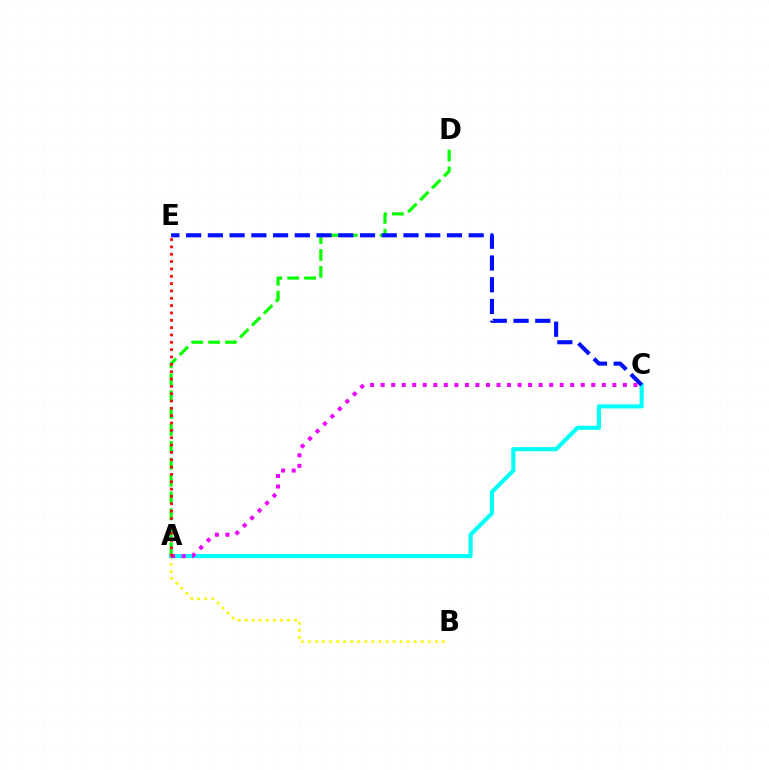{('A', 'D'): [{'color': '#08ff00', 'line_style': 'dashed', 'thickness': 2.29}], ('A', 'B'): [{'color': '#fcf500', 'line_style': 'dotted', 'thickness': 1.92}], ('A', 'C'): [{'color': '#00fff6', 'line_style': 'solid', 'thickness': 2.97}, {'color': '#ee00ff', 'line_style': 'dotted', 'thickness': 2.86}], ('C', 'E'): [{'color': '#0010ff', 'line_style': 'dashed', 'thickness': 2.95}], ('A', 'E'): [{'color': '#ff0000', 'line_style': 'dotted', 'thickness': 1.99}]}